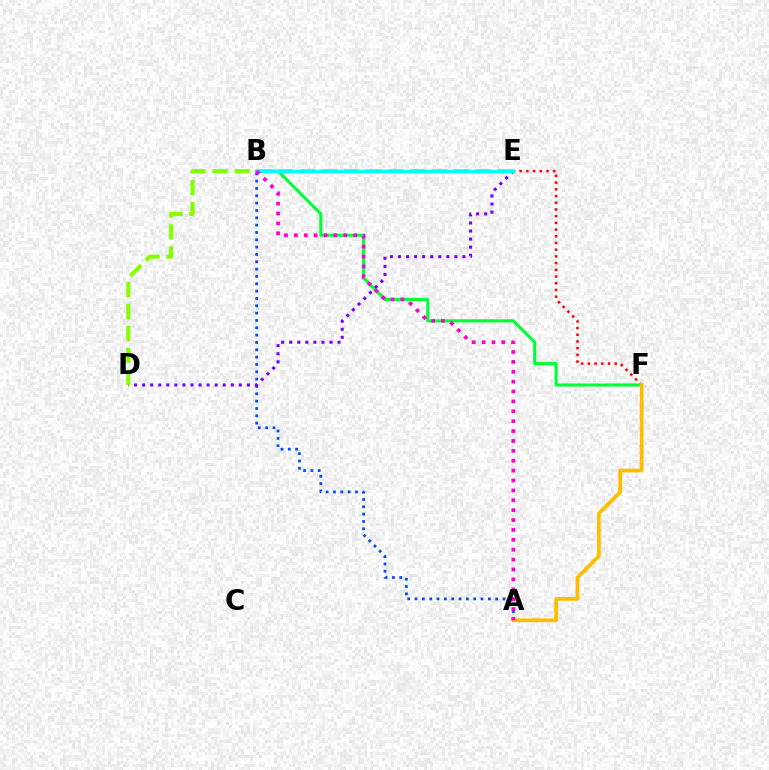{('E', 'F'): [{'color': '#ff0000', 'line_style': 'dotted', 'thickness': 1.82}], ('B', 'F'): [{'color': '#00ff39', 'line_style': 'solid', 'thickness': 2.23}], ('A', 'B'): [{'color': '#004bff', 'line_style': 'dotted', 'thickness': 1.99}, {'color': '#ff00cf', 'line_style': 'dotted', 'thickness': 2.69}], ('A', 'F'): [{'color': '#ffbd00', 'line_style': 'solid', 'thickness': 2.7}], ('D', 'E'): [{'color': '#7200ff', 'line_style': 'dotted', 'thickness': 2.19}, {'color': '#84ff00', 'line_style': 'dashed', 'thickness': 2.98}], ('B', 'E'): [{'color': '#00fff6', 'line_style': 'solid', 'thickness': 2.34}]}